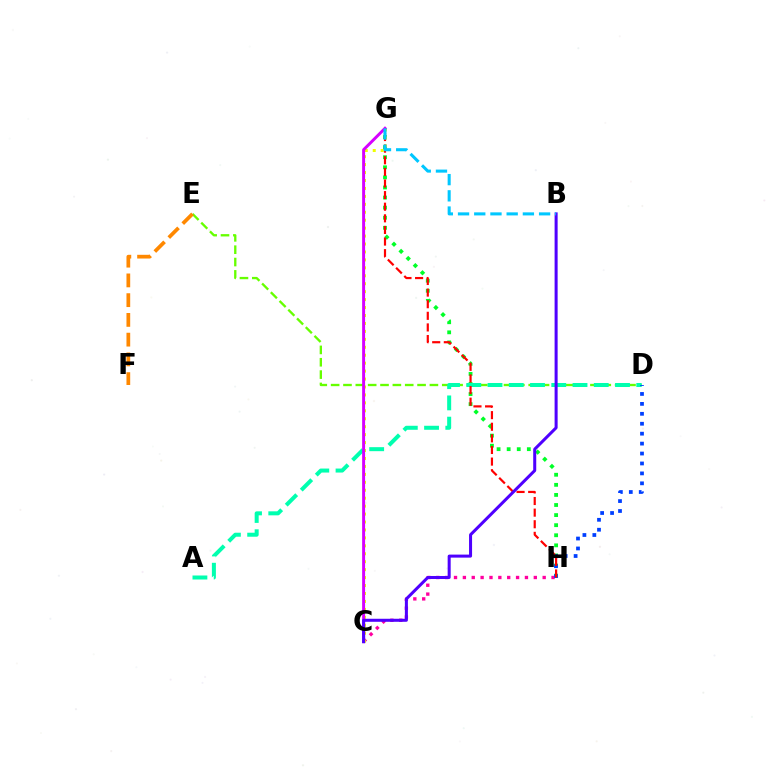{('D', 'E'): [{'color': '#66ff00', 'line_style': 'dashed', 'thickness': 1.68}], ('G', 'H'): [{'color': '#00ff27', 'line_style': 'dotted', 'thickness': 2.74}, {'color': '#ff0000', 'line_style': 'dashed', 'thickness': 1.58}], ('A', 'D'): [{'color': '#00ffaf', 'line_style': 'dashed', 'thickness': 2.89}], ('C', 'H'): [{'color': '#ff00a0', 'line_style': 'dotted', 'thickness': 2.41}], ('D', 'H'): [{'color': '#003fff', 'line_style': 'dotted', 'thickness': 2.7}], ('C', 'G'): [{'color': '#eeff00', 'line_style': 'dotted', 'thickness': 2.16}, {'color': '#d600ff', 'line_style': 'solid', 'thickness': 2.13}], ('B', 'C'): [{'color': '#4f00ff', 'line_style': 'solid', 'thickness': 2.18}], ('E', 'F'): [{'color': '#ff8800', 'line_style': 'dashed', 'thickness': 2.68}], ('B', 'G'): [{'color': '#00c7ff', 'line_style': 'dashed', 'thickness': 2.2}]}